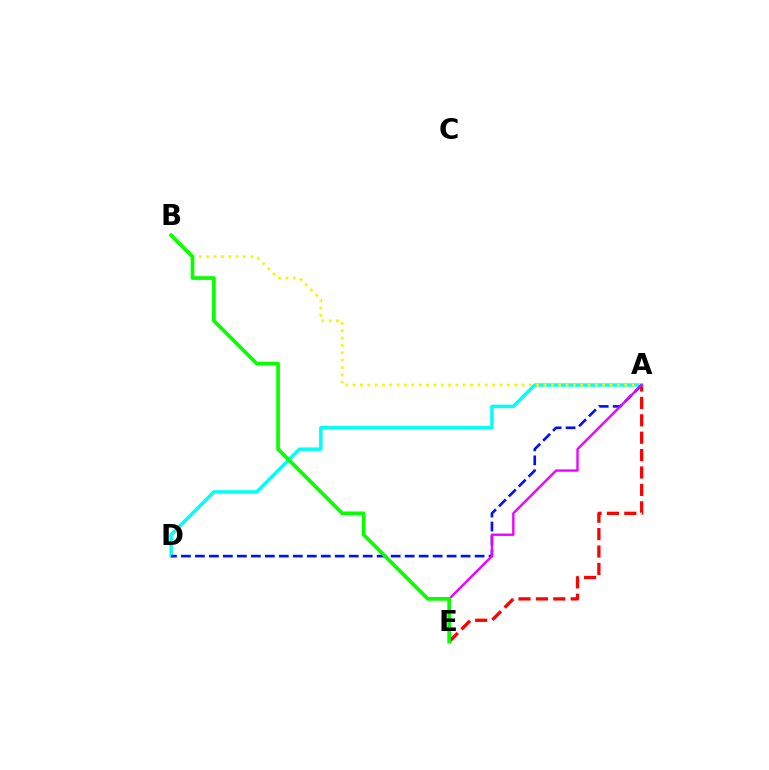{('A', 'E'): [{'color': '#ff0000', 'line_style': 'dashed', 'thickness': 2.36}, {'color': '#ee00ff', 'line_style': 'solid', 'thickness': 1.71}], ('A', 'D'): [{'color': '#00fff6', 'line_style': 'solid', 'thickness': 2.49}, {'color': '#0010ff', 'line_style': 'dashed', 'thickness': 1.9}], ('A', 'B'): [{'color': '#fcf500', 'line_style': 'dotted', 'thickness': 1.99}], ('B', 'E'): [{'color': '#08ff00', 'line_style': 'solid', 'thickness': 2.66}]}